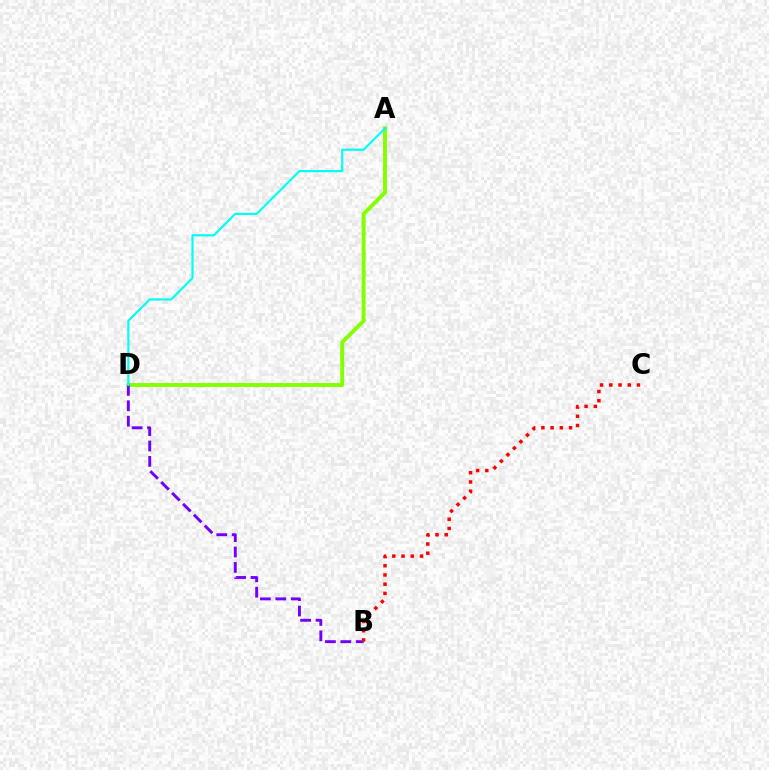{('A', 'D'): [{'color': '#84ff00', 'line_style': 'solid', 'thickness': 2.82}, {'color': '#00fff6', 'line_style': 'solid', 'thickness': 1.58}], ('B', 'D'): [{'color': '#7200ff', 'line_style': 'dashed', 'thickness': 2.09}], ('B', 'C'): [{'color': '#ff0000', 'line_style': 'dotted', 'thickness': 2.51}]}